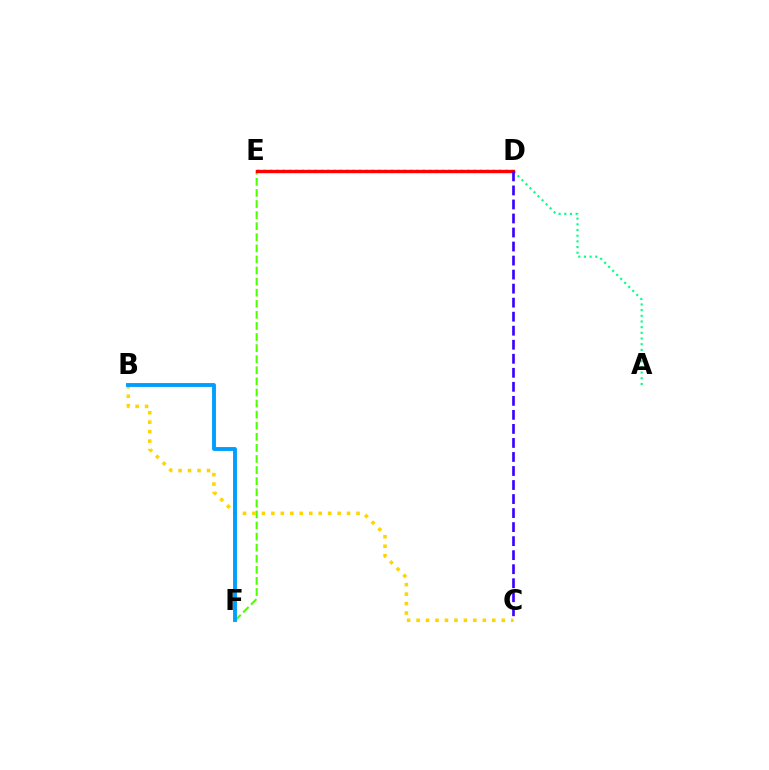{('D', 'E'): [{'color': '#ff00ed', 'line_style': 'dotted', 'thickness': 1.73}, {'color': '#ff0000', 'line_style': 'solid', 'thickness': 2.41}], ('E', 'F'): [{'color': '#4fff00', 'line_style': 'dashed', 'thickness': 1.51}], ('A', 'D'): [{'color': '#00ff86', 'line_style': 'dotted', 'thickness': 1.54}], ('B', 'C'): [{'color': '#ffd500', 'line_style': 'dotted', 'thickness': 2.57}], ('B', 'F'): [{'color': '#009eff', 'line_style': 'solid', 'thickness': 2.79}], ('C', 'D'): [{'color': '#3700ff', 'line_style': 'dashed', 'thickness': 1.91}]}